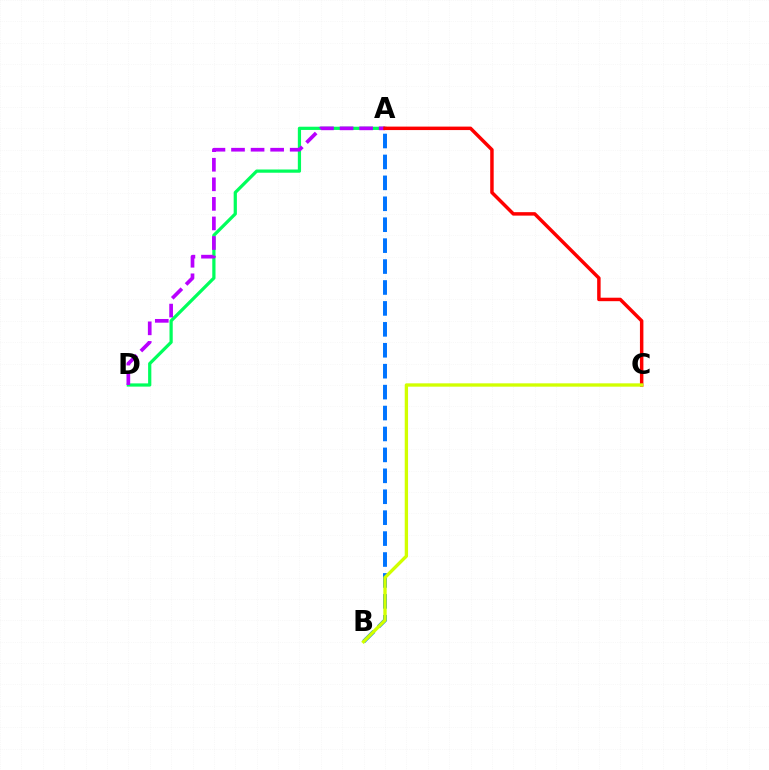{('A', 'D'): [{'color': '#00ff5c', 'line_style': 'solid', 'thickness': 2.32}, {'color': '#b900ff', 'line_style': 'dashed', 'thickness': 2.66}], ('A', 'B'): [{'color': '#0074ff', 'line_style': 'dashed', 'thickness': 2.84}], ('A', 'C'): [{'color': '#ff0000', 'line_style': 'solid', 'thickness': 2.5}], ('B', 'C'): [{'color': '#d1ff00', 'line_style': 'solid', 'thickness': 2.4}]}